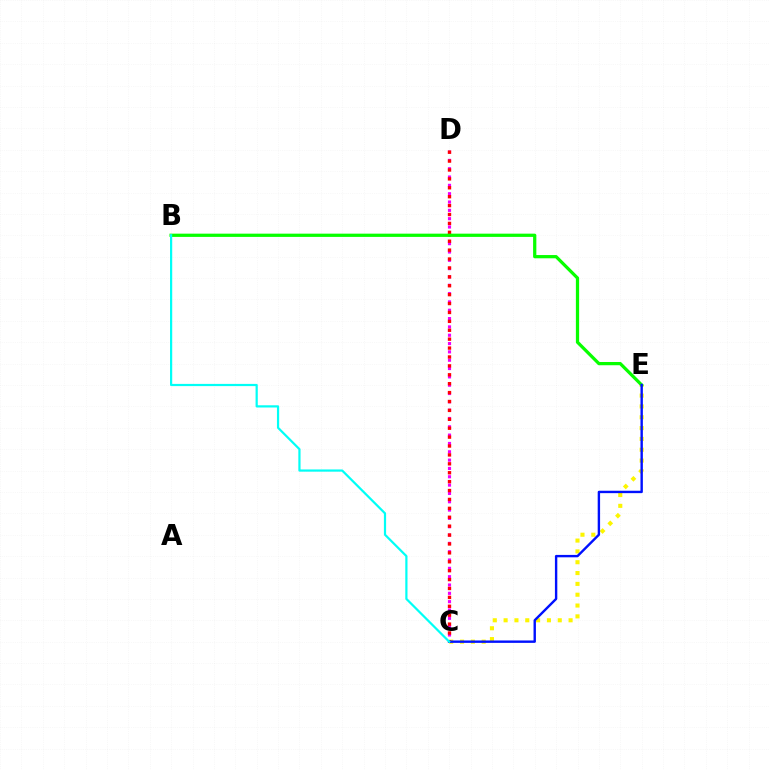{('C', 'E'): [{'color': '#fcf500', 'line_style': 'dotted', 'thickness': 2.94}, {'color': '#0010ff', 'line_style': 'solid', 'thickness': 1.73}], ('C', 'D'): [{'color': '#ee00ff', 'line_style': 'dotted', 'thickness': 2.26}, {'color': '#ff0000', 'line_style': 'dotted', 'thickness': 2.42}], ('B', 'E'): [{'color': '#08ff00', 'line_style': 'solid', 'thickness': 2.34}], ('B', 'C'): [{'color': '#00fff6', 'line_style': 'solid', 'thickness': 1.59}]}